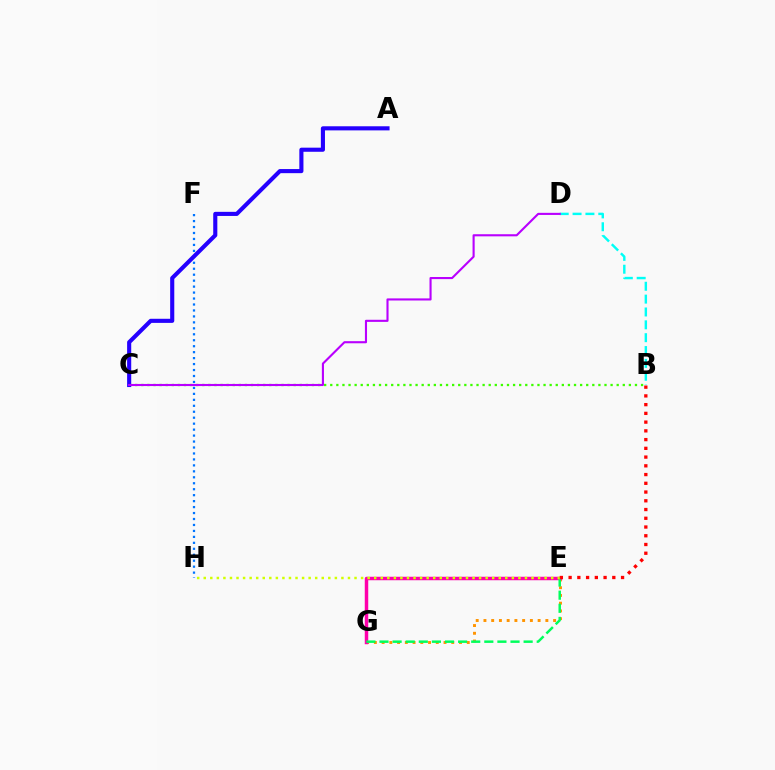{('E', 'G'): [{'color': '#ff9400', 'line_style': 'dotted', 'thickness': 2.1}, {'color': '#ff00ac', 'line_style': 'solid', 'thickness': 2.5}, {'color': '#00ff5c', 'line_style': 'dashed', 'thickness': 1.78}], ('B', 'D'): [{'color': '#00fff6', 'line_style': 'dashed', 'thickness': 1.75}], ('F', 'H'): [{'color': '#0074ff', 'line_style': 'dotted', 'thickness': 1.62}], ('B', 'C'): [{'color': '#3dff00', 'line_style': 'dotted', 'thickness': 1.66}], ('A', 'C'): [{'color': '#2500ff', 'line_style': 'solid', 'thickness': 2.96}], ('E', 'H'): [{'color': '#d1ff00', 'line_style': 'dotted', 'thickness': 1.78}], ('C', 'D'): [{'color': '#b900ff', 'line_style': 'solid', 'thickness': 1.52}], ('B', 'E'): [{'color': '#ff0000', 'line_style': 'dotted', 'thickness': 2.37}]}